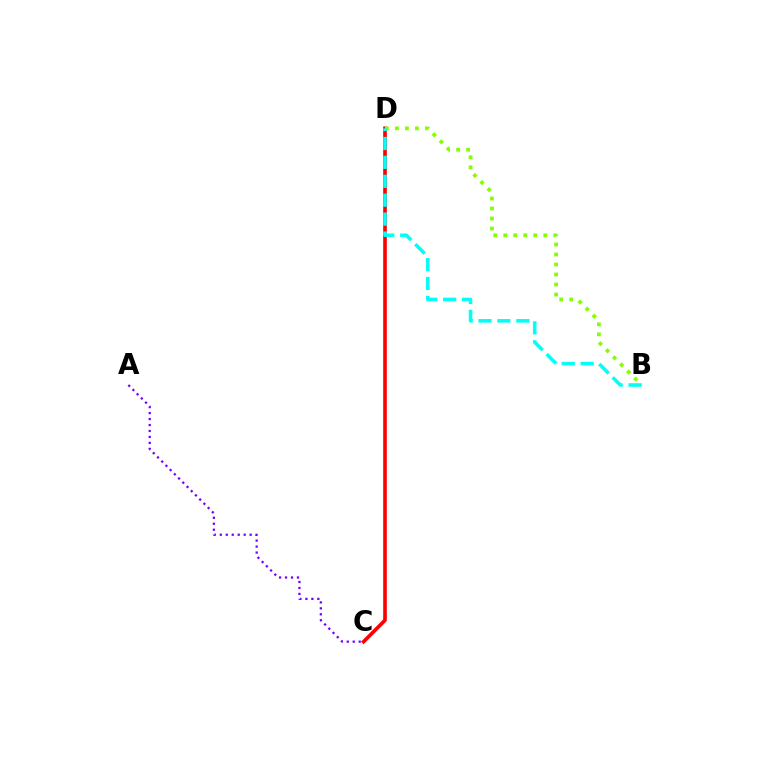{('C', 'D'): [{'color': '#ff0000', 'line_style': 'solid', 'thickness': 2.62}], ('A', 'C'): [{'color': '#7200ff', 'line_style': 'dotted', 'thickness': 1.62}], ('B', 'D'): [{'color': '#84ff00', 'line_style': 'dotted', 'thickness': 2.72}, {'color': '#00fff6', 'line_style': 'dashed', 'thickness': 2.57}]}